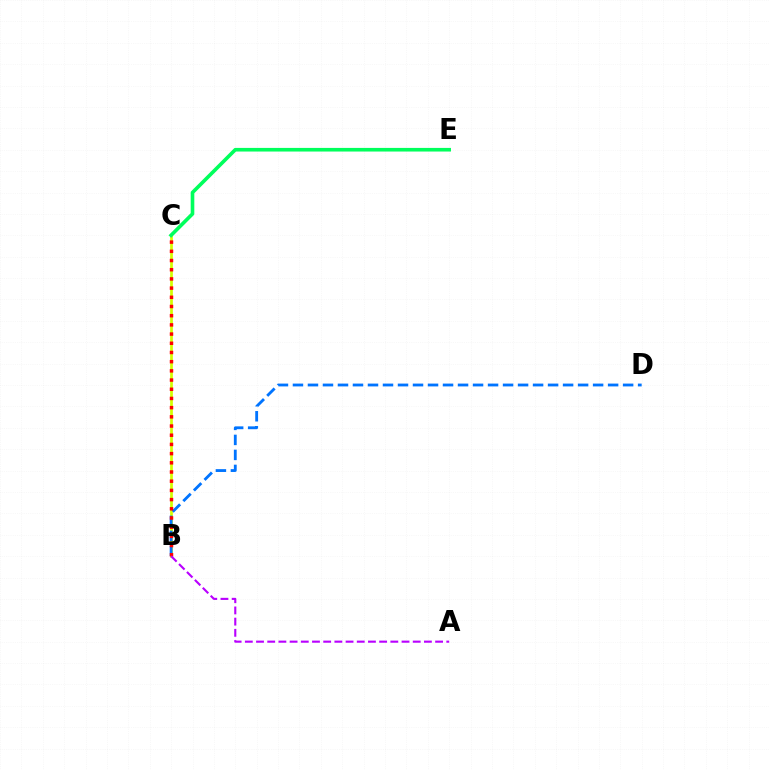{('B', 'C'): [{'color': '#d1ff00', 'line_style': 'solid', 'thickness': 1.96}, {'color': '#ff0000', 'line_style': 'dotted', 'thickness': 2.5}], ('C', 'E'): [{'color': '#00ff5c', 'line_style': 'solid', 'thickness': 2.61}], ('B', 'D'): [{'color': '#0074ff', 'line_style': 'dashed', 'thickness': 2.04}], ('A', 'B'): [{'color': '#b900ff', 'line_style': 'dashed', 'thickness': 1.52}]}